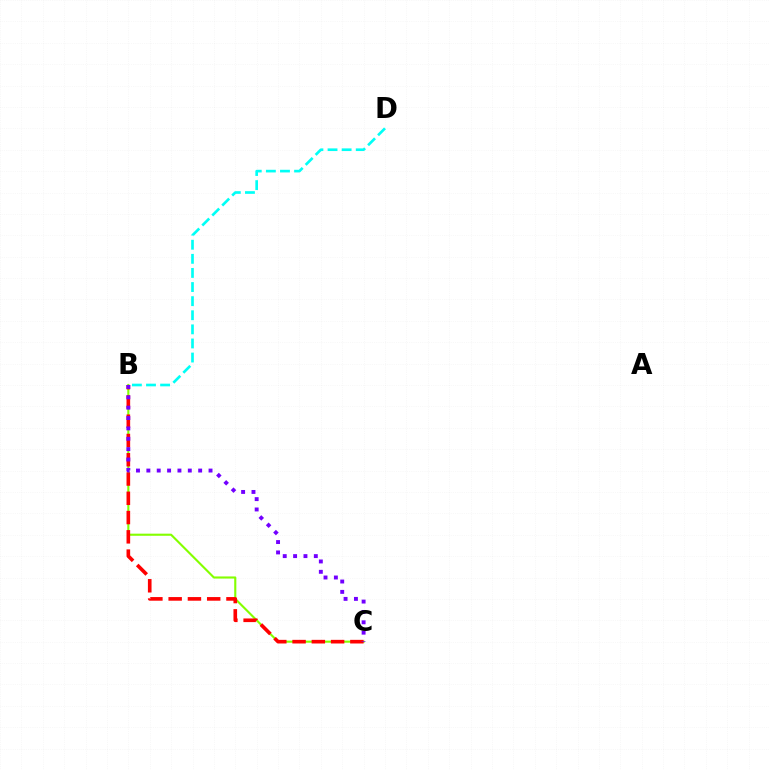{('B', 'C'): [{'color': '#84ff00', 'line_style': 'solid', 'thickness': 1.52}, {'color': '#ff0000', 'line_style': 'dashed', 'thickness': 2.62}, {'color': '#7200ff', 'line_style': 'dotted', 'thickness': 2.82}], ('B', 'D'): [{'color': '#00fff6', 'line_style': 'dashed', 'thickness': 1.92}]}